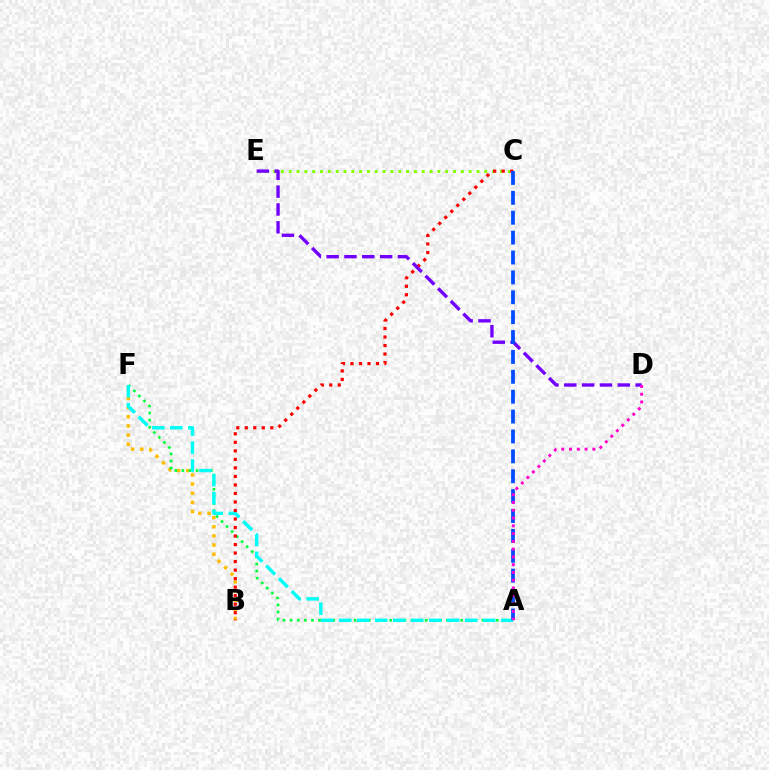{('B', 'F'): [{'color': '#ffbd00', 'line_style': 'dotted', 'thickness': 2.49}], ('A', 'F'): [{'color': '#00ff39', 'line_style': 'dotted', 'thickness': 1.93}, {'color': '#00fff6', 'line_style': 'dashed', 'thickness': 2.44}], ('C', 'E'): [{'color': '#84ff00', 'line_style': 'dotted', 'thickness': 2.12}], ('B', 'C'): [{'color': '#ff0000', 'line_style': 'dotted', 'thickness': 2.31}], ('D', 'E'): [{'color': '#7200ff', 'line_style': 'dashed', 'thickness': 2.42}], ('A', 'C'): [{'color': '#004bff', 'line_style': 'dashed', 'thickness': 2.7}], ('A', 'D'): [{'color': '#ff00cf', 'line_style': 'dotted', 'thickness': 2.11}]}